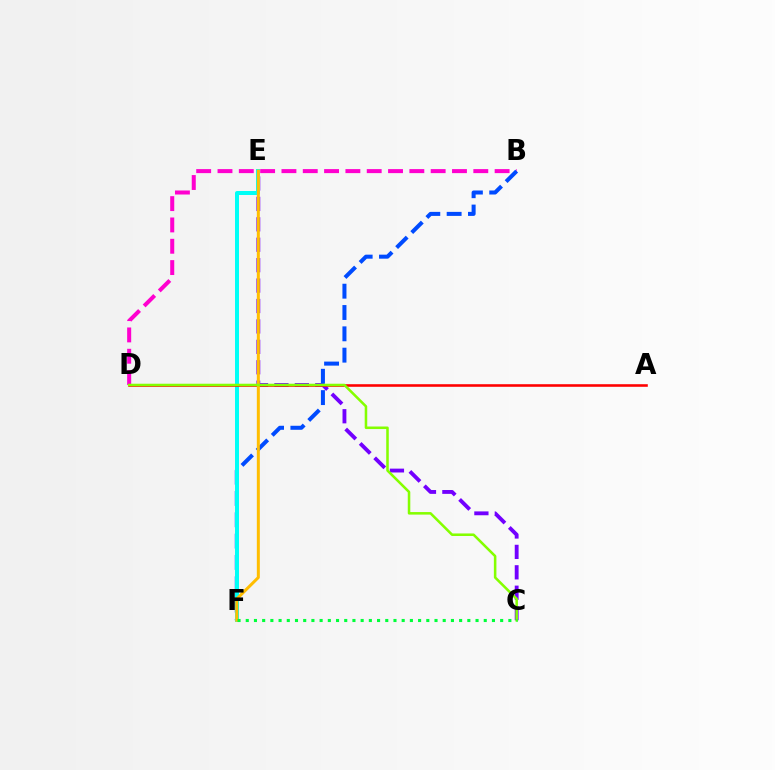{('B', 'D'): [{'color': '#ff00cf', 'line_style': 'dashed', 'thickness': 2.9}], ('C', 'E'): [{'color': '#7200ff', 'line_style': 'dashed', 'thickness': 2.77}], ('B', 'F'): [{'color': '#004bff', 'line_style': 'dashed', 'thickness': 2.9}], ('E', 'F'): [{'color': '#00fff6', 'line_style': 'solid', 'thickness': 2.88}, {'color': '#ffbd00', 'line_style': 'solid', 'thickness': 2.16}], ('A', 'D'): [{'color': '#ff0000', 'line_style': 'solid', 'thickness': 1.86}], ('C', 'D'): [{'color': '#84ff00', 'line_style': 'solid', 'thickness': 1.83}], ('C', 'F'): [{'color': '#00ff39', 'line_style': 'dotted', 'thickness': 2.23}]}